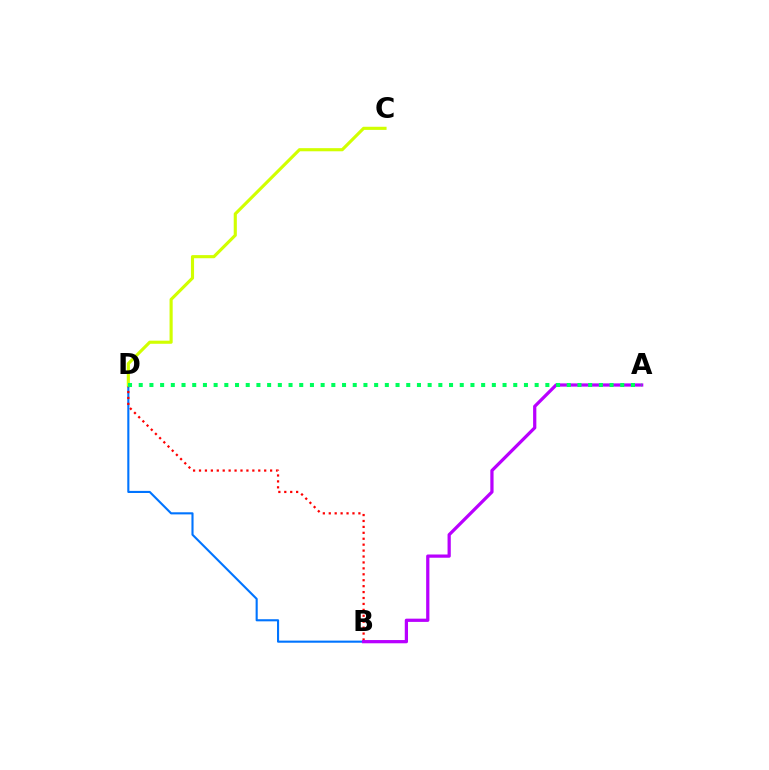{('B', 'D'): [{'color': '#0074ff', 'line_style': 'solid', 'thickness': 1.52}, {'color': '#ff0000', 'line_style': 'dotted', 'thickness': 1.61}], ('C', 'D'): [{'color': '#d1ff00', 'line_style': 'solid', 'thickness': 2.25}], ('A', 'B'): [{'color': '#b900ff', 'line_style': 'solid', 'thickness': 2.33}], ('A', 'D'): [{'color': '#00ff5c', 'line_style': 'dotted', 'thickness': 2.91}]}